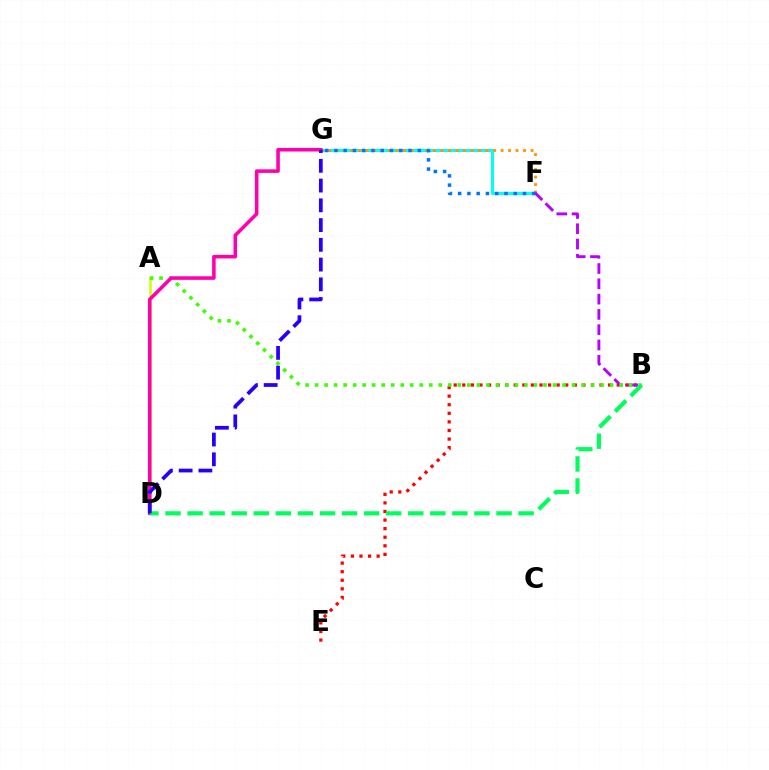{('F', 'G'): [{'color': '#00fff6', 'line_style': 'solid', 'thickness': 2.21}, {'color': '#ff9400', 'line_style': 'dotted', 'thickness': 2.04}, {'color': '#0074ff', 'line_style': 'dotted', 'thickness': 2.52}], ('B', 'E'): [{'color': '#ff0000', 'line_style': 'dotted', 'thickness': 2.33}], ('B', 'F'): [{'color': '#b900ff', 'line_style': 'dashed', 'thickness': 2.08}], ('A', 'D'): [{'color': '#d1ff00', 'line_style': 'solid', 'thickness': 1.82}], ('A', 'B'): [{'color': '#3dff00', 'line_style': 'dotted', 'thickness': 2.59}], ('D', 'G'): [{'color': '#ff00ac', 'line_style': 'solid', 'thickness': 2.57}, {'color': '#2500ff', 'line_style': 'dashed', 'thickness': 2.68}], ('B', 'D'): [{'color': '#00ff5c', 'line_style': 'dashed', 'thickness': 3.0}]}